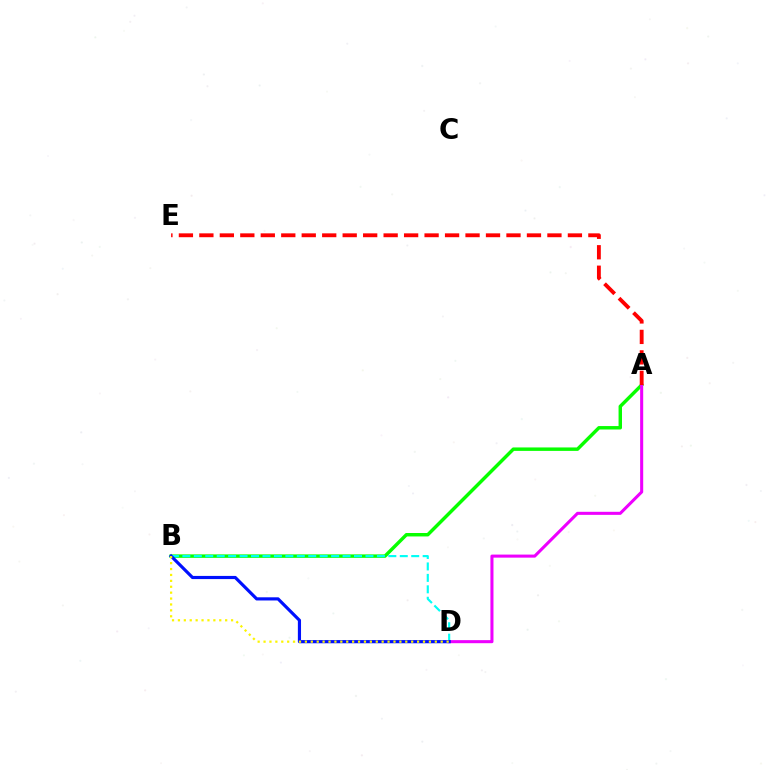{('A', 'B'): [{'color': '#08ff00', 'line_style': 'solid', 'thickness': 2.48}], ('B', 'D'): [{'color': '#00fff6', 'line_style': 'dashed', 'thickness': 1.55}, {'color': '#0010ff', 'line_style': 'solid', 'thickness': 2.28}, {'color': '#fcf500', 'line_style': 'dotted', 'thickness': 1.6}], ('A', 'D'): [{'color': '#ee00ff', 'line_style': 'solid', 'thickness': 2.2}], ('A', 'E'): [{'color': '#ff0000', 'line_style': 'dashed', 'thickness': 2.78}]}